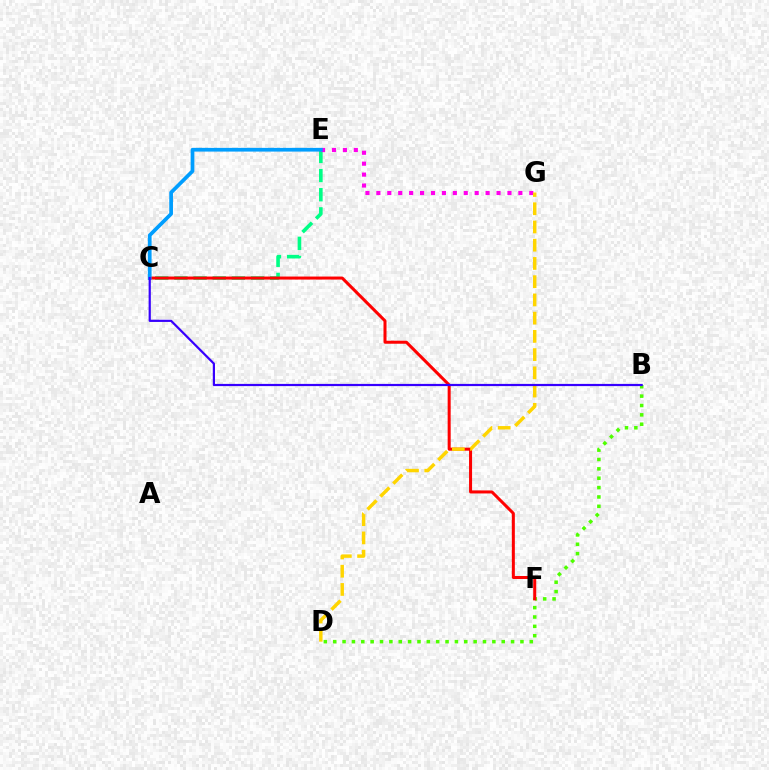{('B', 'D'): [{'color': '#4fff00', 'line_style': 'dotted', 'thickness': 2.54}], ('C', 'E'): [{'color': '#00ff86', 'line_style': 'dashed', 'thickness': 2.6}, {'color': '#009eff', 'line_style': 'solid', 'thickness': 2.68}], ('C', 'F'): [{'color': '#ff0000', 'line_style': 'solid', 'thickness': 2.17}], ('E', 'G'): [{'color': '#ff00ed', 'line_style': 'dotted', 'thickness': 2.97}], ('D', 'G'): [{'color': '#ffd500', 'line_style': 'dashed', 'thickness': 2.48}], ('B', 'C'): [{'color': '#3700ff', 'line_style': 'solid', 'thickness': 1.59}]}